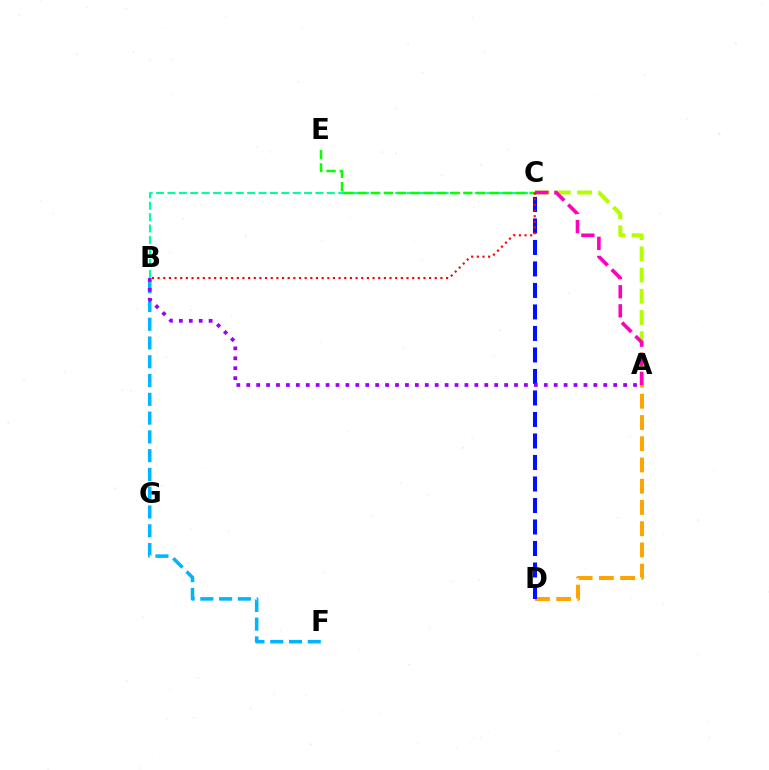{('A', 'D'): [{'color': '#ffa500', 'line_style': 'dashed', 'thickness': 2.89}], ('B', 'F'): [{'color': '#00b5ff', 'line_style': 'dashed', 'thickness': 2.55}], ('A', 'C'): [{'color': '#b3ff00', 'line_style': 'dashed', 'thickness': 2.88}, {'color': '#ff00bd', 'line_style': 'dashed', 'thickness': 2.59}], ('B', 'C'): [{'color': '#00ff9d', 'line_style': 'dashed', 'thickness': 1.55}, {'color': '#ff0000', 'line_style': 'dotted', 'thickness': 1.54}], ('C', 'D'): [{'color': '#0010ff', 'line_style': 'dashed', 'thickness': 2.92}], ('C', 'E'): [{'color': '#08ff00', 'line_style': 'dashed', 'thickness': 1.8}], ('A', 'B'): [{'color': '#9b00ff', 'line_style': 'dotted', 'thickness': 2.69}]}